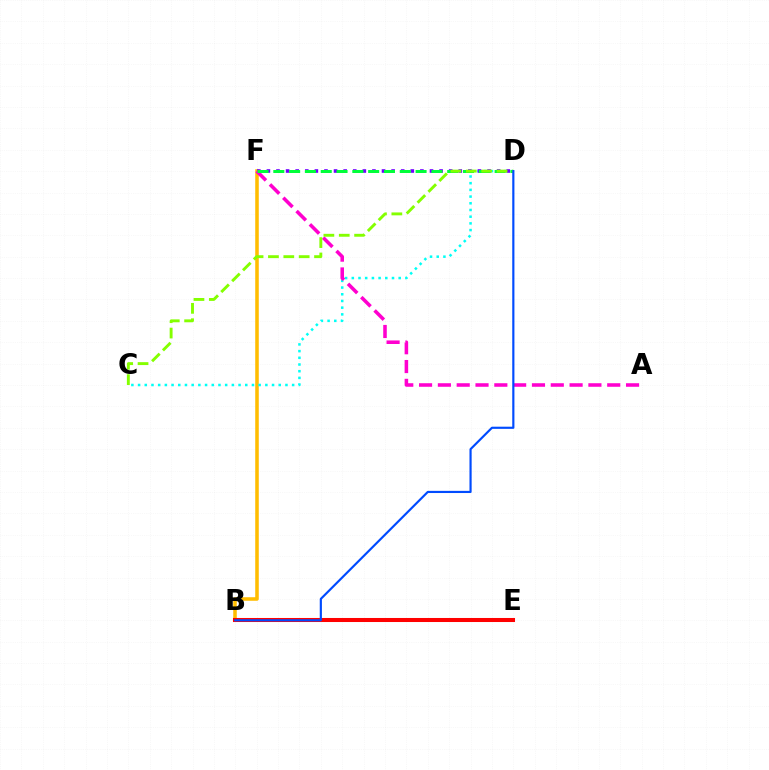{('B', 'F'): [{'color': '#ffbd00', 'line_style': 'solid', 'thickness': 2.55}], ('C', 'D'): [{'color': '#00fff6', 'line_style': 'dotted', 'thickness': 1.82}, {'color': '#84ff00', 'line_style': 'dashed', 'thickness': 2.09}], ('D', 'F'): [{'color': '#7200ff', 'line_style': 'dotted', 'thickness': 2.61}, {'color': '#00ff39', 'line_style': 'dashed', 'thickness': 2.15}], ('A', 'F'): [{'color': '#ff00cf', 'line_style': 'dashed', 'thickness': 2.56}], ('B', 'E'): [{'color': '#ff0000', 'line_style': 'solid', 'thickness': 2.91}], ('B', 'D'): [{'color': '#004bff', 'line_style': 'solid', 'thickness': 1.56}]}